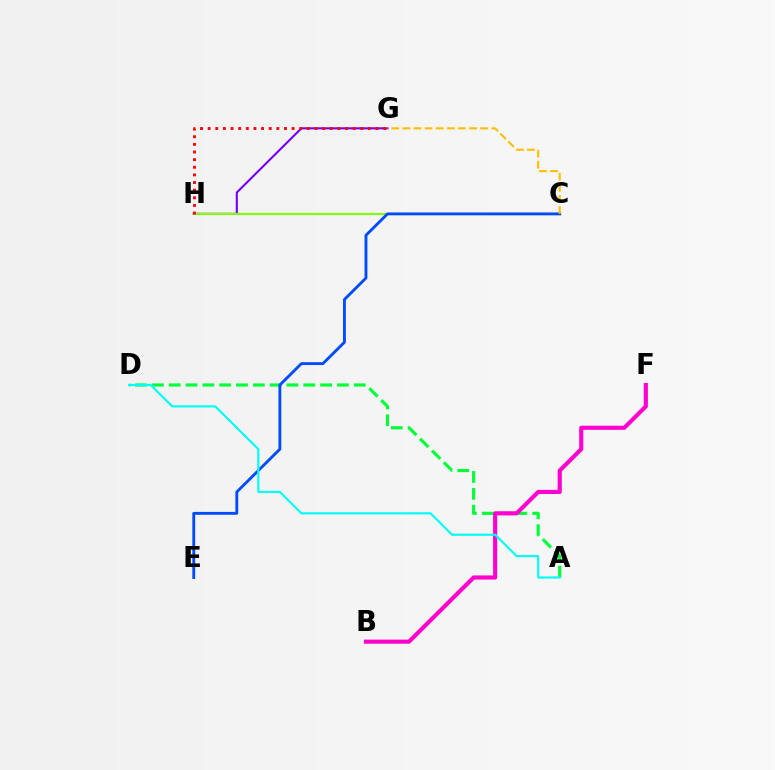{('G', 'H'): [{'color': '#7200ff', 'line_style': 'solid', 'thickness': 1.51}, {'color': '#ff0000', 'line_style': 'dotted', 'thickness': 2.07}], ('C', 'H'): [{'color': '#84ff00', 'line_style': 'solid', 'thickness': 1.53}], ('A', 'D'): [{'color': '#00ff39', 'line_style': 'dashed', 'thickness': 2.28}, {'color': '#00fff6', 'line_style': 'solid', 'thickness': 1.55}], ('C', 'E'): [{'color': '#004bff', 'line_style': 'solid', 'thickness': 2.06}], ('B', 'F'): [{'color': '#ff00cf', 'line_style': 'solid', 'thickness': 2.97}], ('C', 'G'): [{'color': '#ffbd00', 'line_style': 'dashed', 'thickness': 1.51}]}